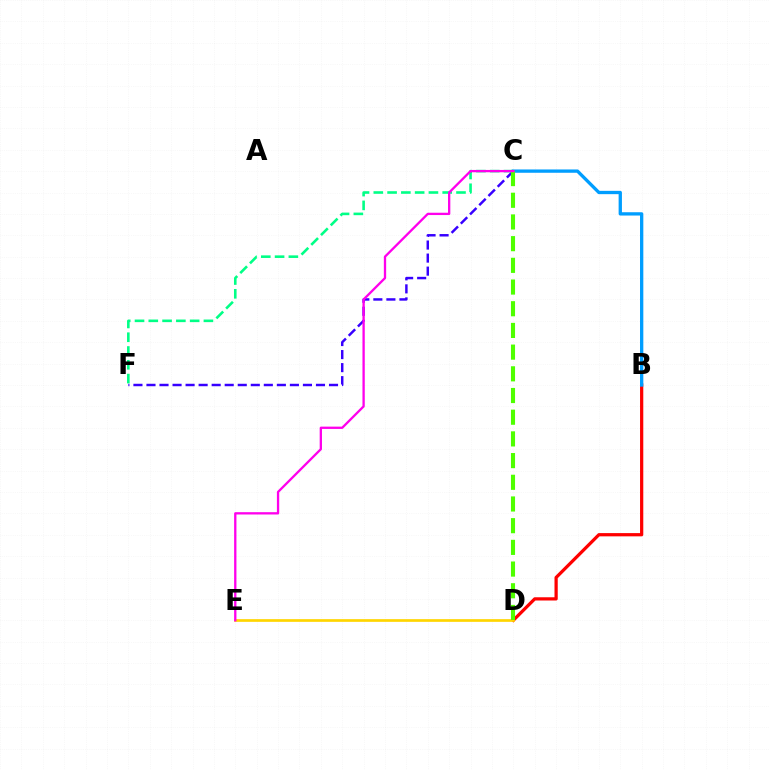{('B', 'D'): [{'color': '#ff0000', 'line_style': 'solid', 'thickness': 2.33}], ('B', 'C'): [{'color': '#009eff', 'line_style': 'solid', 'thickness': 2.38}], ('C', 'F'): [{'color': '#3700ff', 'line_style': 'dashed', 'thickness': 1.77}, {'color': '#00ff86', 'line_style': 'dashed', 'thickness': 1.87}], ('D', 'E'): [{'color': '#ffd500', 'line_style': 'solid', 'thickness': 1.94}], ('C', 'D'): [{'color': '#4fff00', 'line_style': 'dashed', 'thickness': 2.95}], ('C', 'E'): [{'color': '#ff00ed', 'line_style': 'solid', 'thickness': 1.67}]}